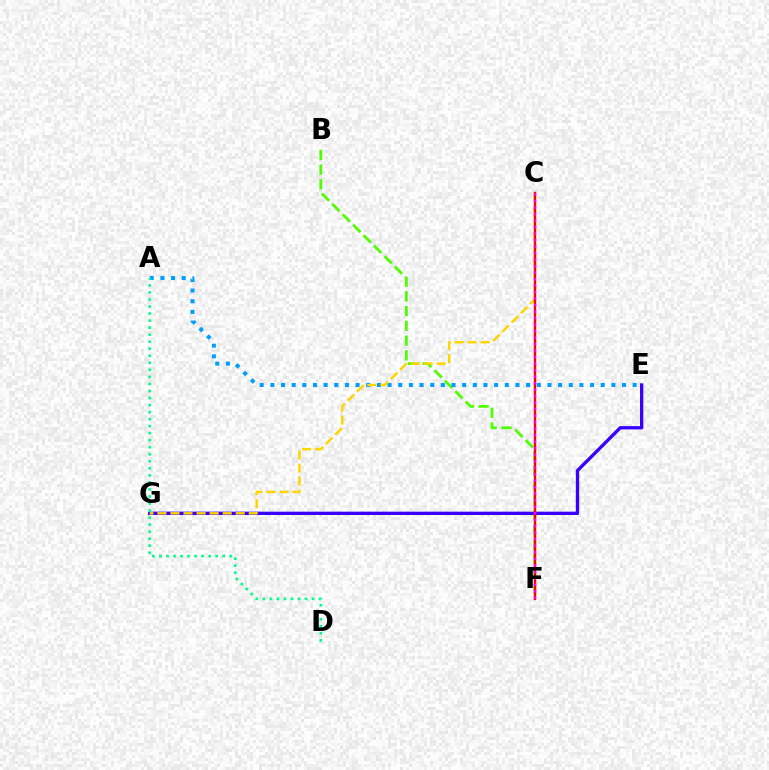{('B', 'F'): [{'color': '#4fff00', 'line_style': 'dashed', 'thickness': 2.0}], ('A', 'E'): [{'color': '#009eff', 'line_style': 'dotted', 'thickness': 2.9}], ('E', 'G'): [{'color': '#3700ff', 'line_style': 'solid', 'thickness': 2.38}], ('C', 'G'): [{'color': '#ffd500', 'line_style': 'dashed', 'thickness': 1.77}], ('A', 'D'): [{'color': '#00ff86', 'line_style': 'dotted', 'thickness': 1.91}], ('C', 'F'): [{'color': '#ff0000', 'line_style': 'solid', 'thickness': 1.69}, {'color': '#ff00ed', 'line_style': 'dotted', 'thickness': 1.77}]}